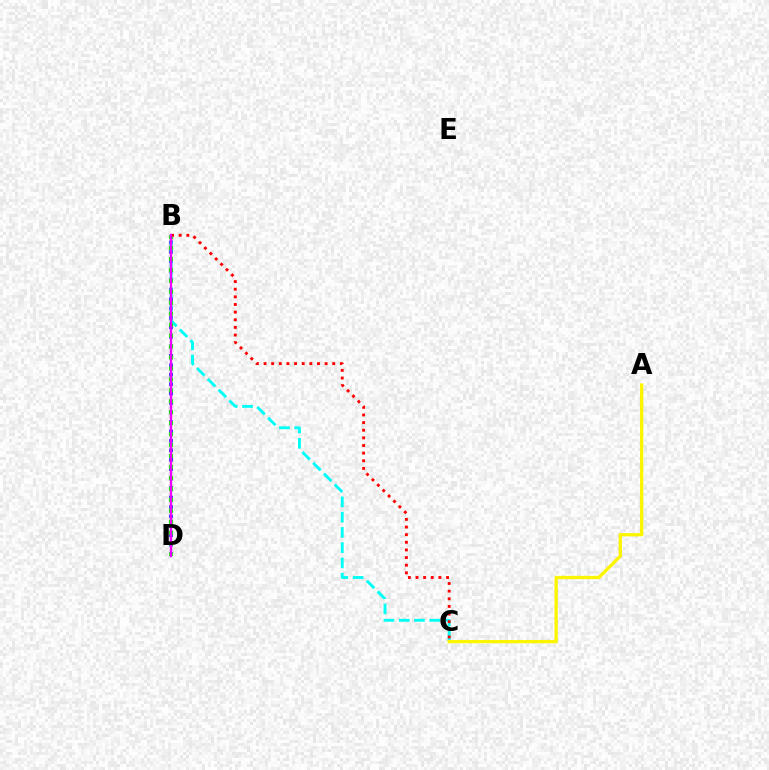{('B', 'D'): [{'color': '#0010ff', 'line_style': 'dotted', 'thickness': 2.57}, {'color': '#08ff00', 'line_style': 'dotted', 'thickness': 2.97}, {'color': '#ee00ff', 'line_style': 'solid', 'thickness': 1.68}], ('B', 'C'): [{'color': '#00fff6', 'line_style': 'dashed', 'thickness': 2.07}, {'color': '#ff0000', 'line_style': 'dotted', 'thickness': 2.07}], ('A', 'C'): [{'color': '#fcf500', 'line_style': 'solid', 'thickness': 2.38}]}